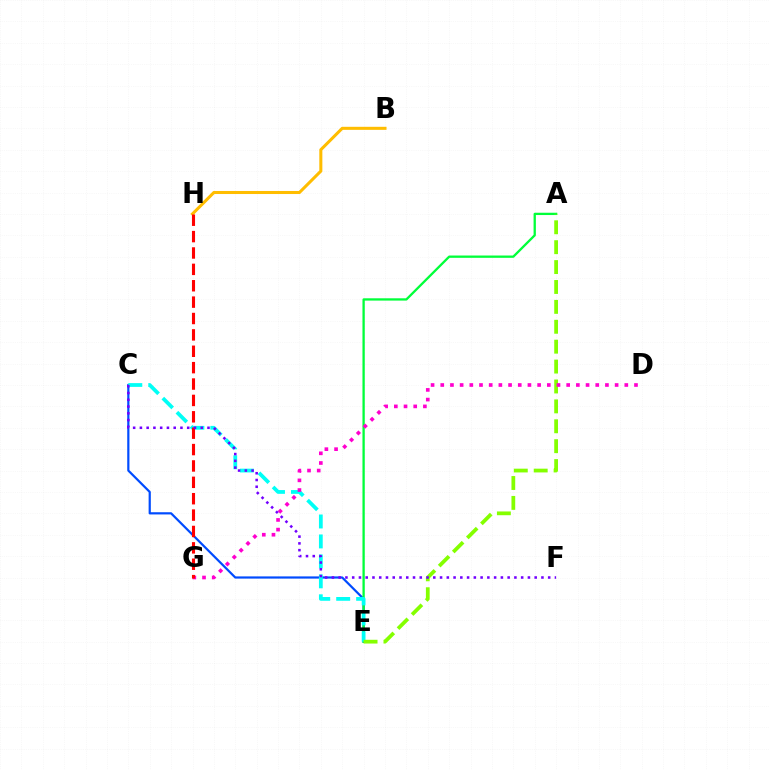{('C', 'E'): [{'color': '#004bff', 'line_style': 'solid', 'thickness': 1.59}, {'color': '#00fff6', 'line_style': 'dashed', 'thickness': 2.71}], ('A', 'E'): [{'color': '#00ff39', 'line_style': 'solid', 'thickness': 1.66}, {'color': '#84ff00', 'line_style': 'dashed', 'thickness': 2.7}], ('B', 'H'): [{'color': '#ffbd00', 'line_style': 'solid', 'thickness': 2.19}], ('D', 'G'): [{'color': '#ff00cf', 'line_style': 'dotted', 'thickness': 2.63}], ('G', 'H'): [{'color': '#ff0000', 'line_style': 'dashed', 'thickness': 2.23}], ('C', 'F'): [{'color': '#7200ff', 'line_style': 'dotted', 'thickness': 1.84}]}